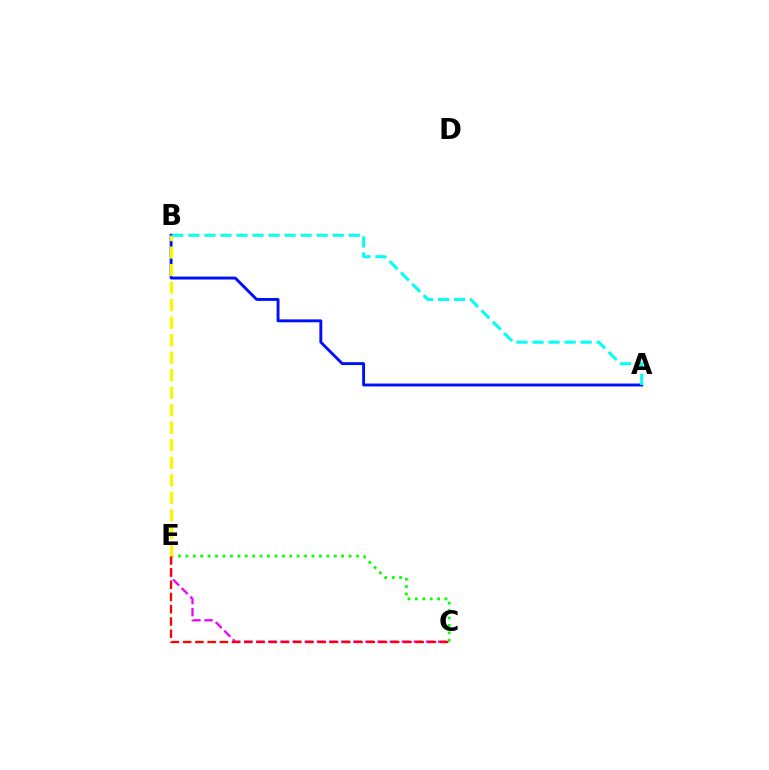{('C', 'E'): [{'color': '#08ff00', 'line_style': 'dotted', 'thickness': 2.02}, {'color': '#ee00ff', 'line_style': 'dashed', 'thickness': 1.65}, {'color': '#ff0000', 'line_style': 'dashed', 'thickness': 1.66}], ('A', 'B'): [{'color': '#0010ff', 'line_style': 'solid', 'thickness': 2.1}, {'color': '#00fff6', 'line_style': 'dashed', 'thickness': 2.18}], ('B', 'E'): [{'color': '#fcf500', 'line_style': 'dashed', 'thickness': 2.38}]}